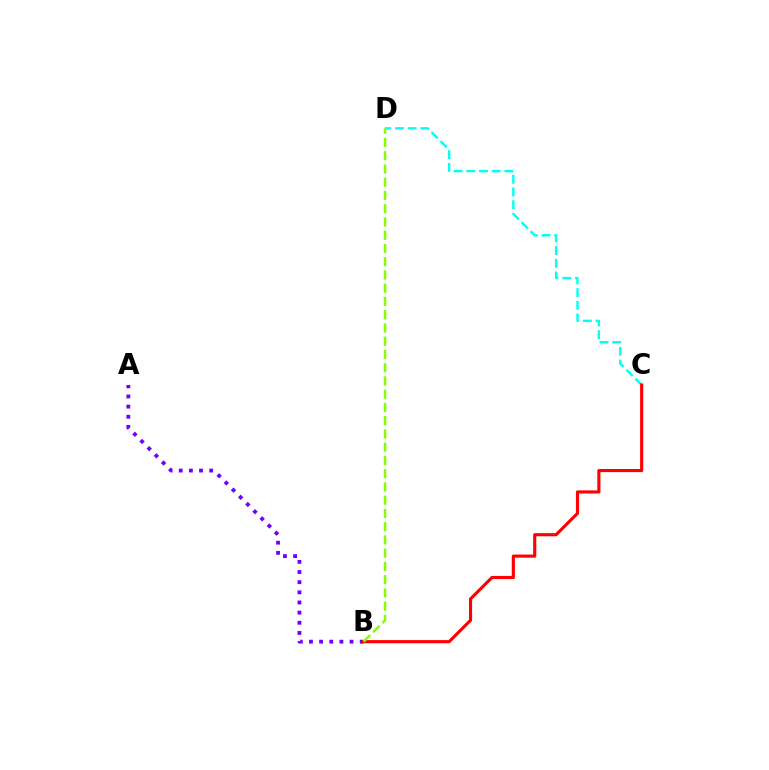{('C', 'D'): [{'color': '#00fff6', 'line_style': 'dashed', 'thickness': 1.72}], ('A', 'B'): [{'color': '#7200ff', 'line_style': 'dotted', 'thickness': 2.76}], ('B', 'C'): [{'color': '#ff0000', 'line_style': 'solid', 'thickness': 2.25}], ('B', 'D'): [{'color': '#84ff00', 'line_style': 'dashed', 'thickness': 1.8}]}